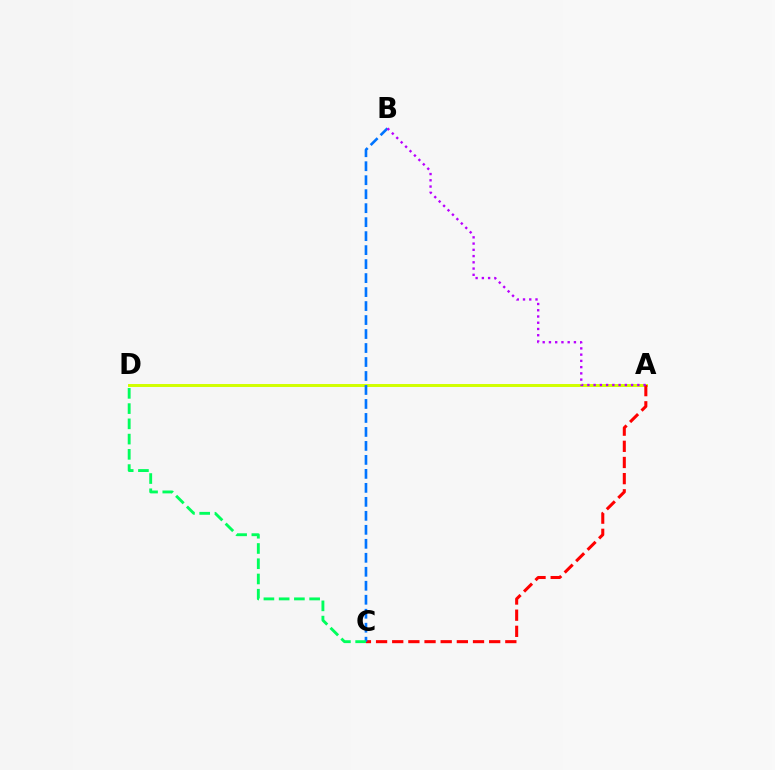{('A', 'D'): [{'color': '#d1ff00', 'line_style': 'solid', 'thickness': 2.13}], ('A', 'C'): [{'color': '#ff0000', 'line_style': 'dashed', 'thickness': 2.2}], ('B', 'C'): [{'color': '#0074ff', 'line_style': 'dashed', 'thickness': 1.9}], ('A', 'B'): [{'color': '#b900ff', 'line_style': 'dotted', 'thickness': 1.7}], ('C', 'D'): [{'color': '#00ff5c', 'line_style': 'dashed', 'thickness': 2.07}]}